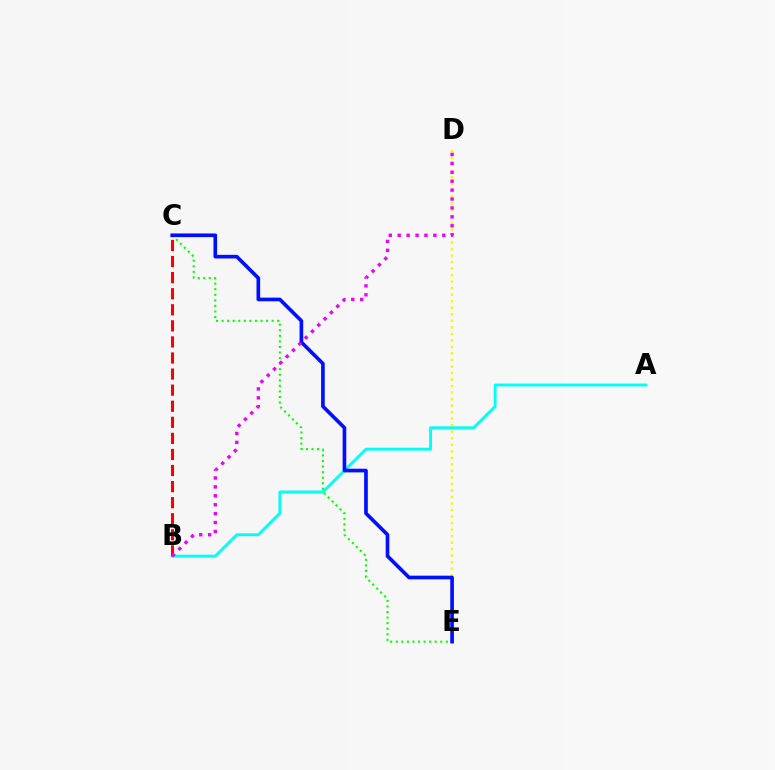{('D', 'E'): [{'color': '#fcf500', 'line_style': 'dotted', 'thickness': 1.77}], ('A', 'B'): [{'color': '#00fff6', 'line_style': 'solid', 'thickness': 2.07}], ('C', 'E'): [{'color': '#08ff00', 'line_style': 'dotted', 'thickness': 1.51}, {'color': '#0010ff', 'line_style': 'solid', 'thickness': 2.63}], ('B', 'C'): [{'color': '#ff0000', 'line_style': 'dashed', 'thickness': 2.18}], ('B', 'D'): [{'color': '#ee00ff', 'line_style': 'dotted', 'thickness': 2.42}]}